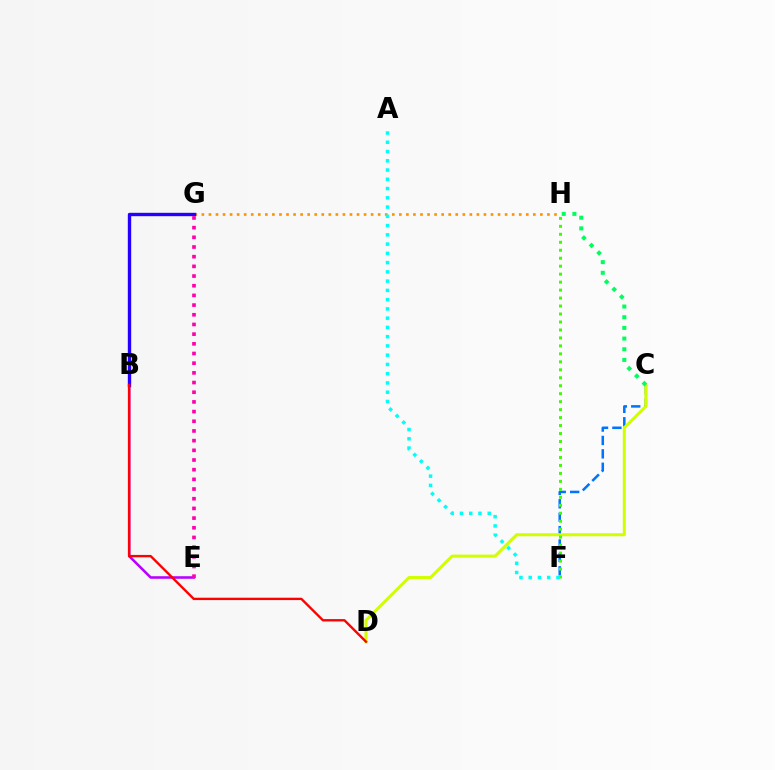{('C', 'F'): [{'color': '#0074ff', 'line_style': 'dashed', 'thickness': 1.82}], ('C', 'D'): [{'color': '#d1ff00', 'line_style': 'solid', 'thickness': 2.19}], ('C', 'H'): [{'color': '#00ff5c', 'line_style': 'dotted', 'thickness': 2.9}], ('B', 'E'): [{'color': '#b900ff', 'line_style': 'solid', 'thickness': 1.84}], ('G', 'H'): [{'color': '#ff9400', 'line_style': 'dotted', 'thickness': 1.92}], ('B', 'G'): [{'color': '#2500ff', 'line_style': 'solid', 'thickness': 2.43}], ('B', 'D'): [{'color': '#ff0000', 'line_style': 'solid', 'thickness': 1.7}], ('F', 'H'): [{'color': '#3dff00', 'line_style': 'dotted', 'thickness': 2.17}], ('E', 'G'): [{'color': '#ff00ac', 'line_style': 'dotted', 'thickness': 2.63}], ('A', 'F'): [{'color': '#00fff6', 'line_style': 'dotted', 'thickness': 2.52}]}